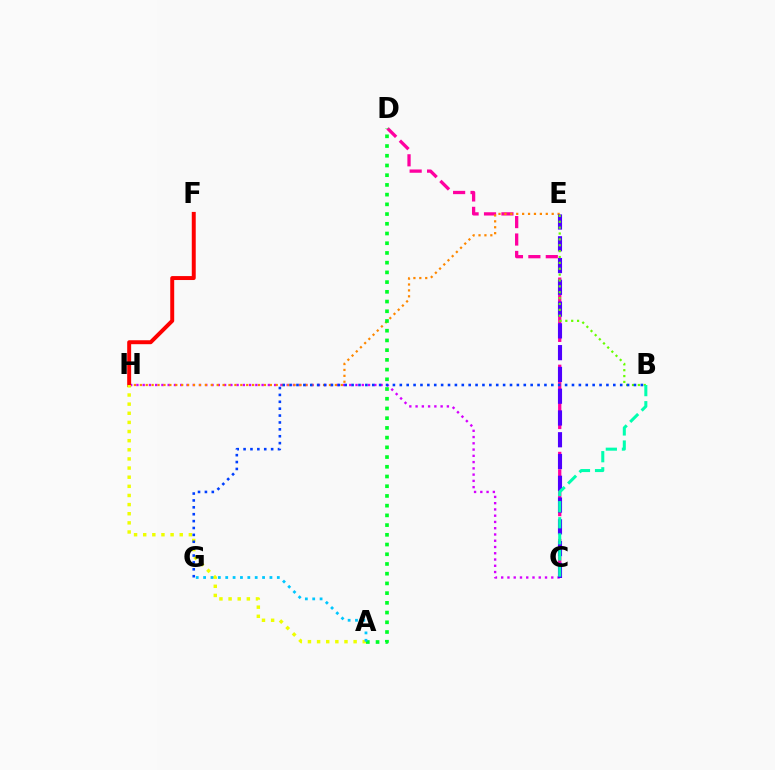{('C', 'D'): [{'color': '#ff00a0', 'line_style': 'dashed', 'thickness': 2.37}], ('C', 'H'): [{'color': '#d600ff', 'line_style': 'dotted', 'thickness': 1.7}], ('E', 'H'): [{'color': '#ff8800', 'line_style': 'dotted', 'thickness': 1.61}], ('C', 'E'): [{'color': '#4f00ff', 'line_style': 'dashed', 'thickness': 2.96}], ('F', 'H'): [{'color': '#ff0000', 'line_style': 'solid', 'thickness': 2.85}], ('A', 'H'): [{'color': '#eeff00', 'line_style': 'dotted', 'thickness': 2.48}], ('B', 'E'): [{'color': '#66ff00', 'line_style': 'dotted', 'thickness': 1.6}], ('A', 'D'): [{'color': '#00ff27', 'line_style': 'dotted', 'thickness': 2.64}], ('A', 'G'): [{'color': '#00c7ff', 'line_style': 'dotted', 'thickness': 2.0}], ('B', 'C'): [{'color': '#00ffaf', 'line_style': 'dashed', 'thickness': 2.19}], ('B', 'G'): [{'color': '#003fff', 'line_style': 'dotted', 'thickness': 1.87}]}